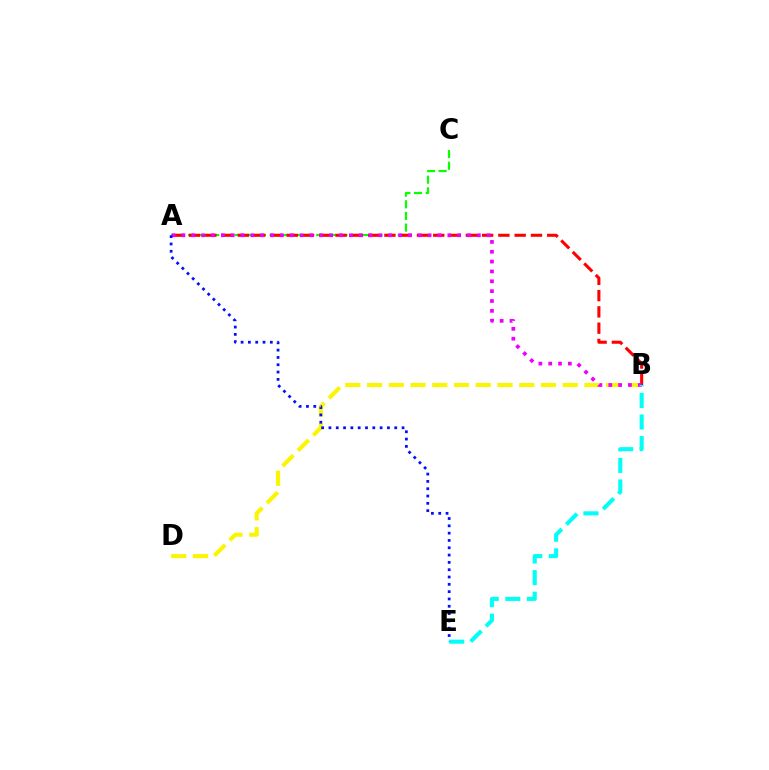{('A', 'C'): [{'color': '#08ff00', 'line_style': 'dashed', 'thickness': 1.58}], ('B', 'D'): [{'color': '#fcf500', 'line_style': 'dashed', 'thickness': 2.95}], ('A', 'B'): [{'color': '#ff0000', 'line_style': 'dashed', 'thickness': 2.21}, {'color': '#ee00ff', 'line_style': 'dotted', 'thickness': 2.68}], ('B', 'E'): [{'color': '#00fff6', 'line_style': 'dashed', 'thickness': 2.93}], ('A', 'E'): [{'color': '#0010ff', 'line_style': 'dotted', 'thickness': 1.99}]}